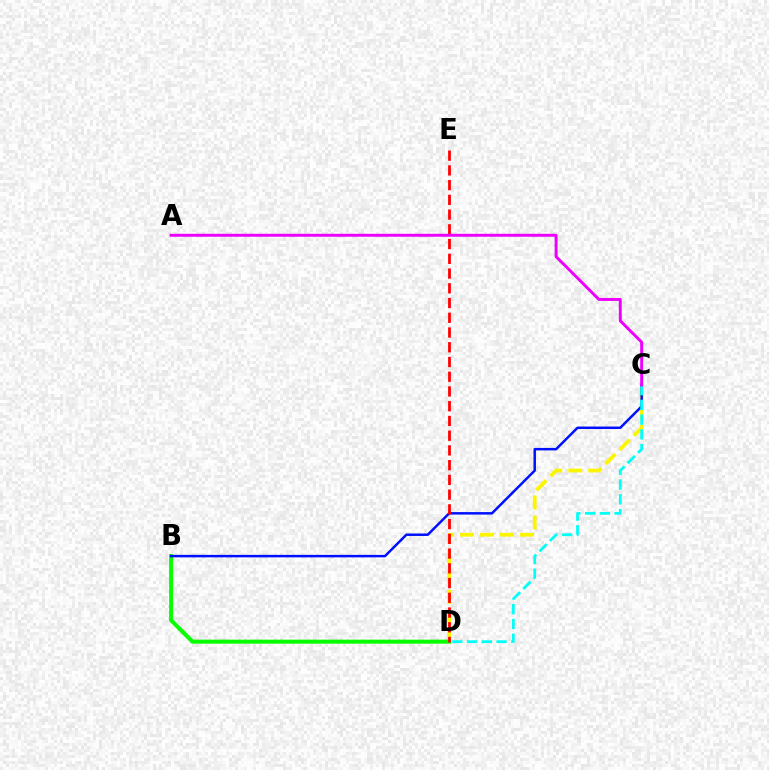{('C', 'D'): [{'color': '#fcf500', 'line_style': 'dashed', 'thickness': 2.72}, {'color': '#00fff6', 'line_style': 'dashed', 'thickness': 2.0}], ('B', 'D'): [{'color': '#08ff00', 'line_style': 'solid', 'thickness': 2.9}], ('B', 'C'): [{'color': '#0010ff', 'line_style': 'solid', 'thickness': 1.79}], ('D', 'E'): [{'color': '#ff0000', 'line_style': 'dashed', 'thickness': 2.0}], ('A', 'C'): [{'color': '#ee00ff', 'line_style': 'solid', 'thickness': 2.12}]}